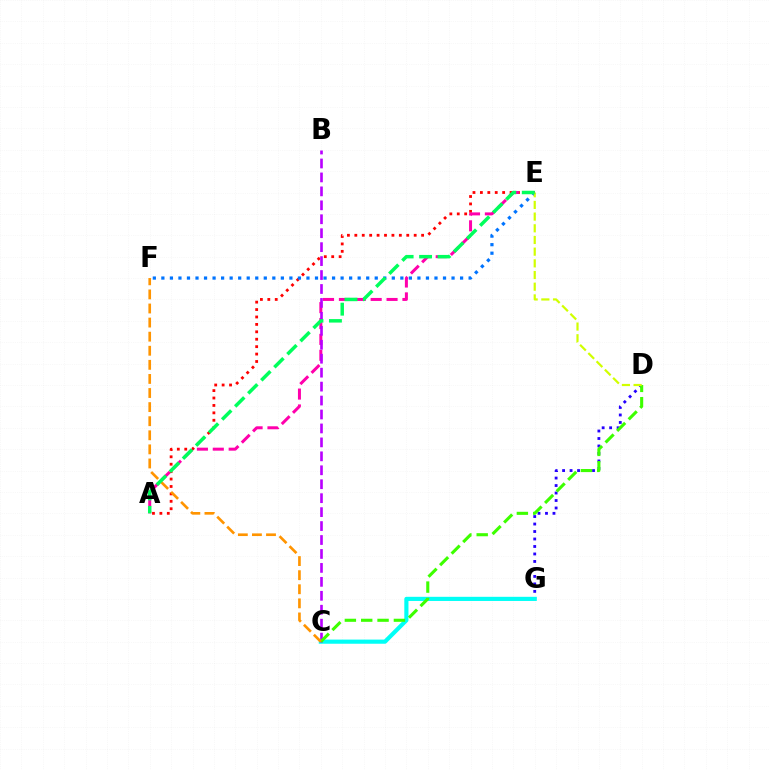{('D', 'G'): [{'color': '#2500ff', 'line_style': 'dotted', 'thickness': 2.03}], ('A', 'E'): [{'color': '#ff0000', 'line_style': 'dotted', 'thickness': 2.02}, {'color': '#ff00ac', 'line_style': 'dashed', 'thickness': 2.16}, {'color': '#00ff5c', 'line_style': 'dashed', 'thickness': 2.51}], ('C', 'G'): [{'color': '#00fff6', 'line_style': 'solid', 'thickness': 2.99}], ('B', 'C'): [{'color': '#b900ff', 'line_style': 'dashed', 'thickness': 1.89}], ('E', 'F'): [{'color': '#0074ff', 'line_style': 'dotted', 'thickness': 2.32}], ('C', 'D'): [{'color': '#3dff00', 'line_style': 'dashed', 'thickness': 2.22}], ('D', 'E'): [{'color': '#d1ff00', 'line_style': 'dashed', 'thickness': 1.59}], ('C', 'F'): [{'color': '#ff9400', 'line_style': 'dashed', 'thickness': 1.91}]}